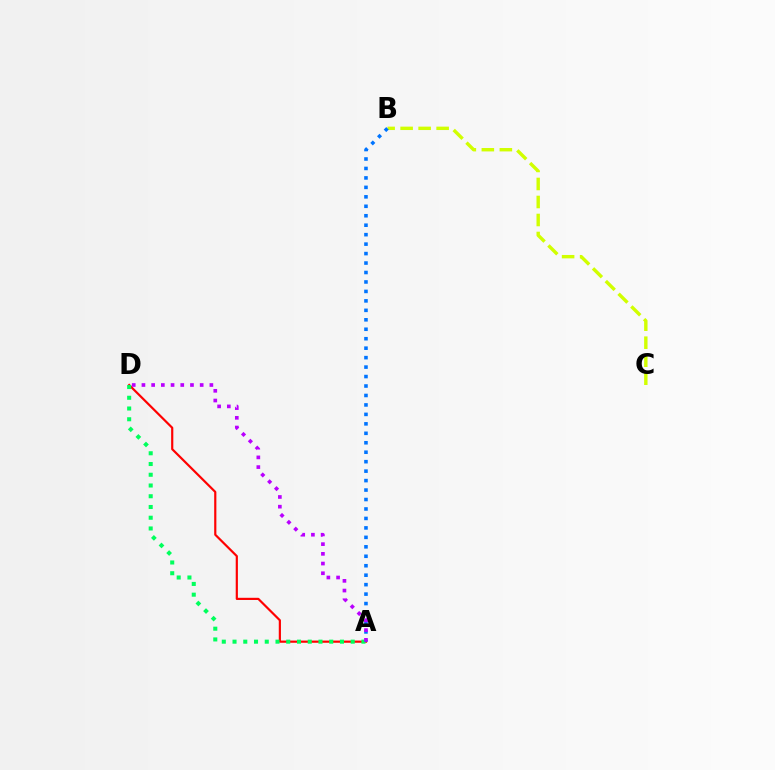{('A', 'D'): [{'color': '#ff0000', 'line_style': 'solid', 'thickness': 1.57}, {'color': '#00ff5c', 'line_style': 'dotted', 'thickness': 2.92}, {'color': '#b900ff', 'line_style': 'dotted', 'thickness': 2.64}], ('B', 'C'): [{'color': '#d1ff00', 'line_style': 'dashed', 'thickness': 2.45}], ('A', 'B'): [{'color': '#0074ff', 'line_style': 'dotted', 'thickness': 2.57}]}